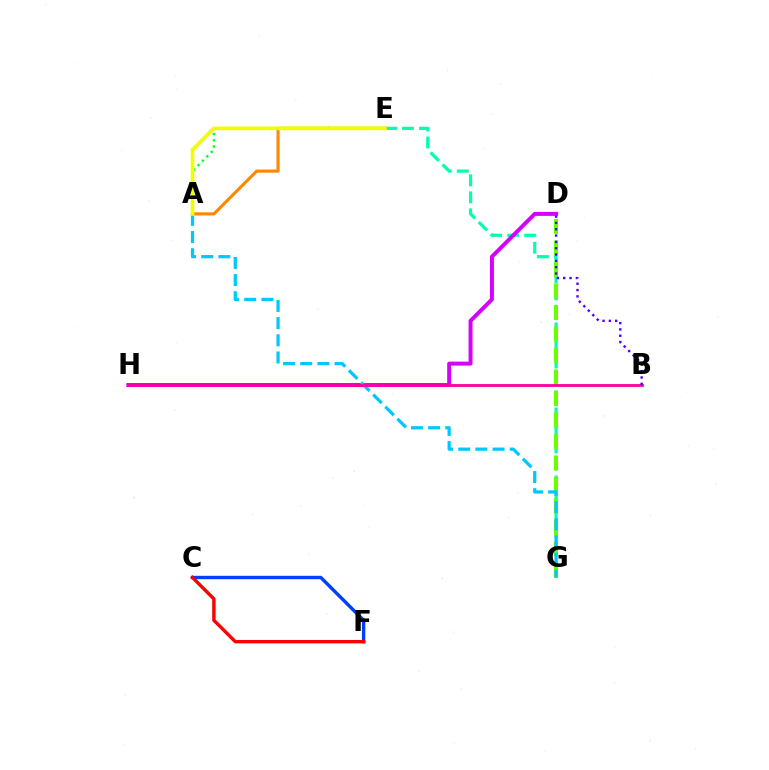{('C', 'F'): [{'color': '#003fff', 'line_style': 'solid', 'thickness': 2.43}, {'color': '#ff0000', 'line_style': 'solid', 'thickness': 2.45}], ('E', 'G'): [{'color': '#00ffaf', 'line_style': 'dashed', 'thickness': 2.31}], ('D', 'H'): [{'color': '#d600ff', 'line_style': 'solid', 'thickness': 2.85}], ('D', 'G'): [{'color': '#66ff00', 'line_style': 'dashed', 'thickness': 2.92}], ('A', 'E'): [{'color': '#00ff27', 'line_style': 'dotted', 'thickness': 1.7}, {'color': '#ff8800', 'line_style': 'solid', 'thickness': 2.25}, {'color': '#eeff00', 'line_style': 'solid', 'thickness': 2.66}], ('A', 'G'): [{'color': '#00c7ff', 'line_style': 'dashed', 'thickness': 2.33}], ('B', 'H'): [{'color': '#ff00a0', 'line_style': 'solid', 'thickness': 2.02}], ('B', 'D'): [{'color': '#4f00ff', 'line_style': 'dotted', 'thickness': 1.72}]}